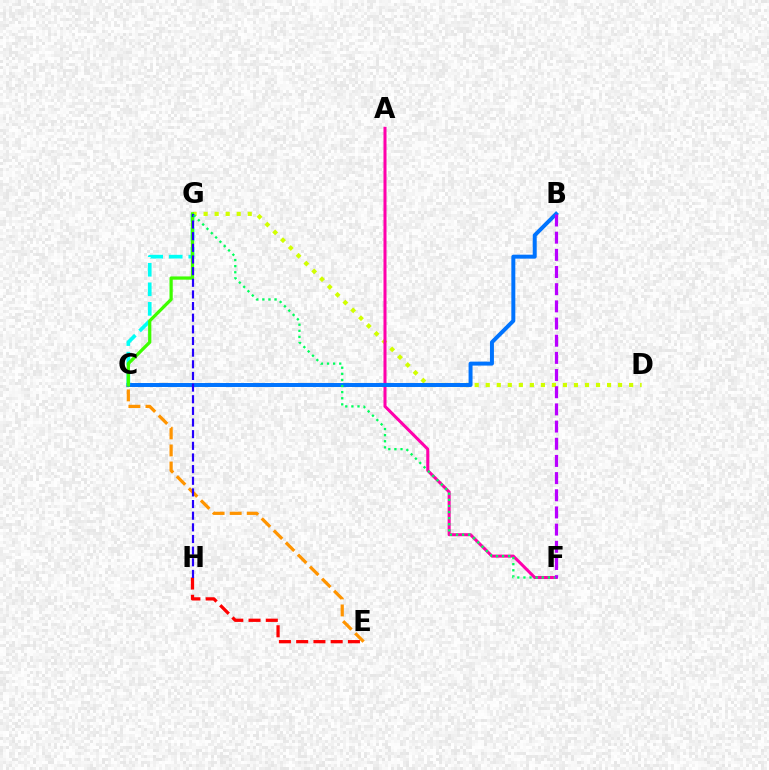{('E', 'H'): [{'color': '#ff0000', 'line_style': 'dashed', 'thickness': 2.34}], ('D', 'G'): [{'color': '#d1ff00', 'line_style': 'dotted', 'thickness': 3.0}], ('A', 'F'): [{'color': '#ff00ac', 'line_style': 'solid', 'thickness': 2.19}], ('B', 'C'): [{'color': '#0074ff', 'line_style': 'solid', 'thickness': 2.86}], ('C', 'G'): [{'color': '#00fff6', 'line_style': 'dashed', 'thickness': 2.66}, {'color': '#3dff00', 'line_style': 'solid', 'thickness': 2.33}], ('C', 'E'): [{'color': '#ff9400', 'line_style': 'dashed', 'thickness': 2.32}], ('G', 'H'): [{'color': '#2500ff', 'line_style': 'dashed', 'thickness': 1.58}], ('F', 'G'): [{'color': '#00ff5c', 'line_style': 'dotted', 'thickness': 1.66}], ('B', 'F'): [{'color': '#b900ff', 'line_style': 'dashed', 'thickness': 2.33}]}